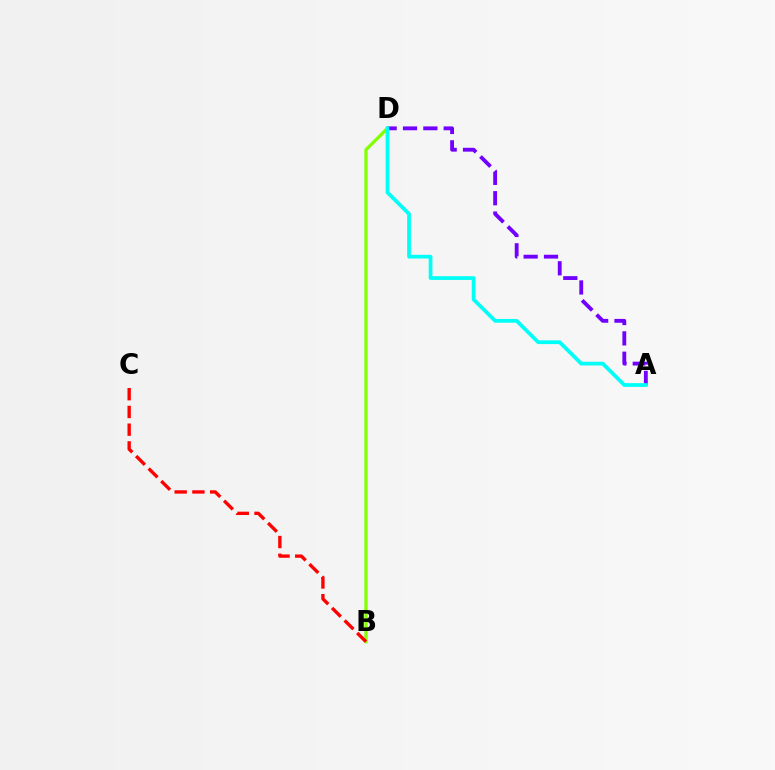{('B', 'D'): [{'color': '#84ff00', 'line_style': 'solid', 'thickness': 2.36}], ('A', 'D'): [{'color': '#7200ff', 'line_style': 'dashed', 'thickness': 2.76}, {'color': '#00fff6', 'line_style': 'solid', 'thickness': 2.69}], ('B', 'C'): [{'color': '#ff0000', 'line_style': 'dashed', 'thickness': 2.41}]}